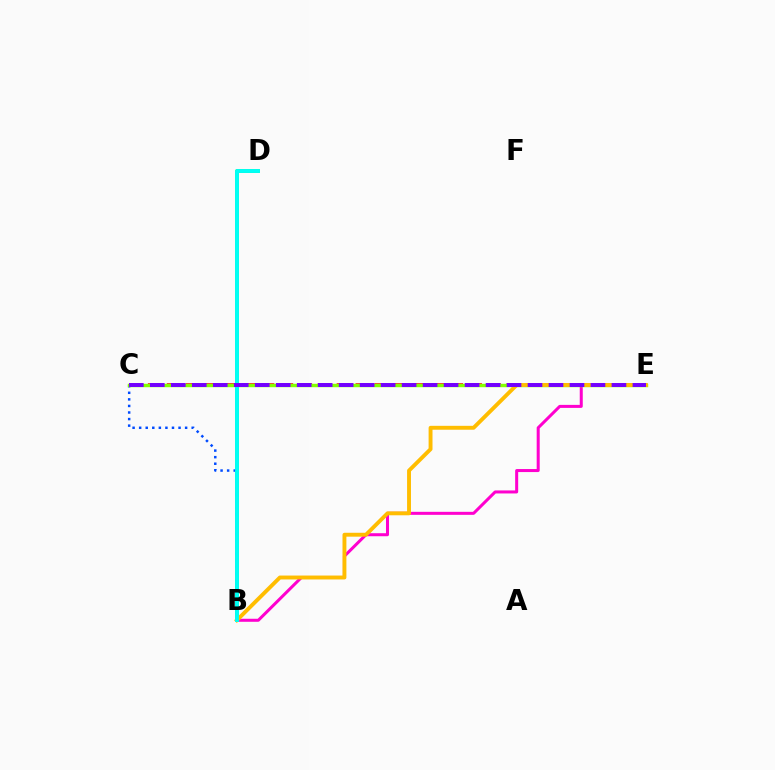{('B', 'D'): [{'color': '#00ff39', 'line_style': 'solid', 'thickness': 2.63}, {'color': '#00fff6', 'line_style': 'solid', 'thickness': 2.79}], ('B', 'C'): [{'color': '#004bff', 'line_style': 'dotted', 'thickness': 1.78}], ('C', 'E'): [{'color': '#ff0000', 'line_style': 'dashed', 'thickness': 2.56}, {'color': '#84ff00', 'line_style': 'solid', 'thickness': 2.46}, {'color': '#7200ff', 'line_style': 'dashed', 'thickness': 2.85}], ('B', 'E'): [{'color': '#ff00cf', 'line_style': 'solid', 'thickness': 2.18}, {'color': '#ffbd00', 'line_style': 'solid', 'thickness': 2.81}]}